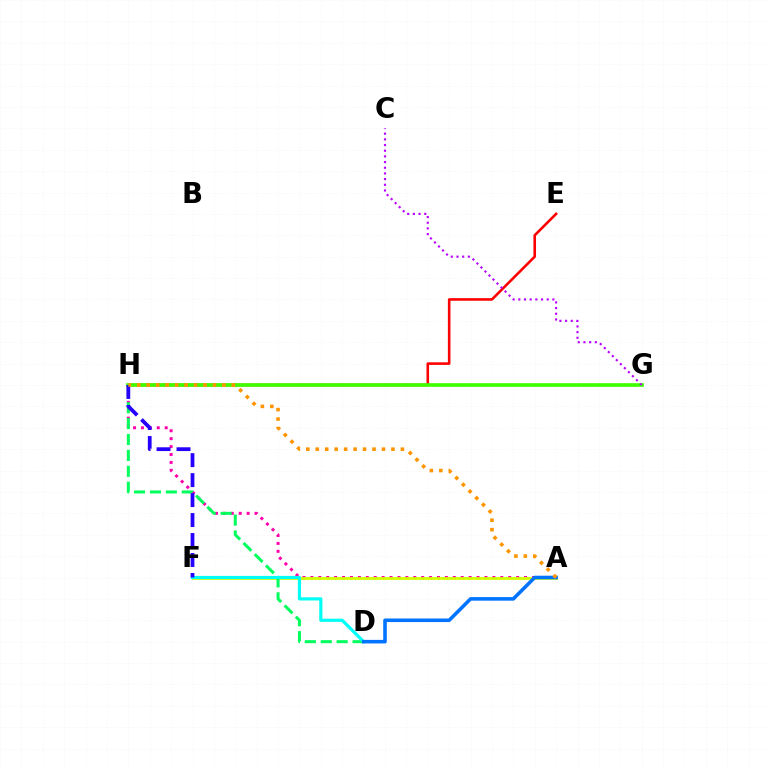{('A', 'H'): [{'color': '#ff00ac', 'line_style': 'dotted', 'thickness': 2.15}, {'color': '#ff9400', 'line_style': 'dotted', 'thickness': 2.57}], ('A', 'F'): [{'color': '#d1ff00', 'line_style': 'solid', 'thickness': 2.03}], ('D', 'H'): [{'color': '#00ff5c', 'line_style': 'dashed', 'thickness': 2.16}], ('E', 'H'): [{'color': '#ff0000', 'line_style': 'solid', 'thickness': 1.87}], ('D', 'F'): [{'color': '#00fff6', 'line_style': 'solid', 'thickness': 2.29}], ('G', 'H'): [{'color': '#3dff00', 'line_style': 'solid', 'thickness': 2.61}], ('F', 'H'): [{'color': '#2500ff', 'line_style': 'dashed', 'thickness': 2.71}], ('A', 'D'): [{'color': '#0074ff', 'line_style': 'solid', 'thickness': 2.57}], ('C', 'G'): [{'color': '#b900ff', 'line_style': 'dotted', 'thickness': 1.54}]}